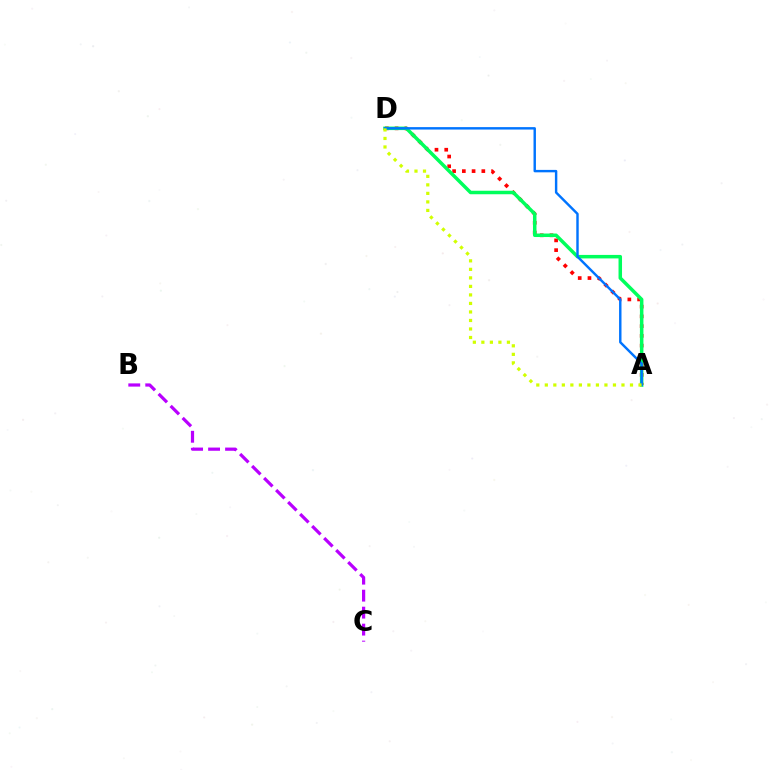{('A', 'D'): [{'color': '#ff0000', 'line_style': 'dotted', 'thickness': 2.65}, {'color': '#00ff5c', 'line_style': 'solid', 'thickness': 2.52}, {'color': '#0074ff', 'line_style': 'solid', 'thickness': 1.75}, {'color': '#d1ff00', 'line_style': 'dotted', 'thickness': 2.31}], ('B', 'C'): [{'color': '#b900ff', 'line_style': 'dashed', 'thickness': 2.31}]}